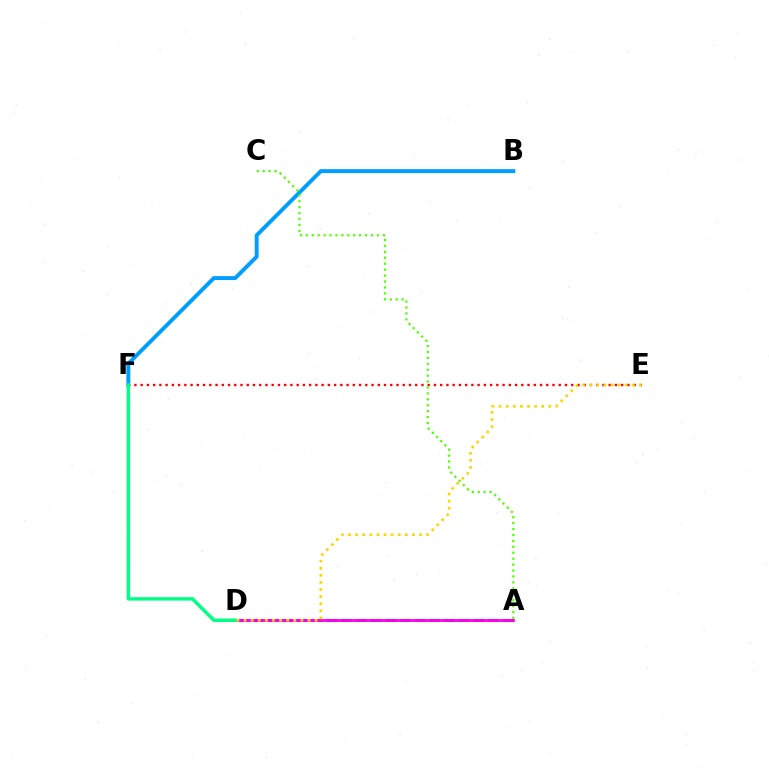{('A', 'D'): [{'color': '#3700ff', 'line_style': 'dashed', 'thickness': 2.0}, {'color': '#ff00ed', 'line_style': 'solid', 'thickness': 2.03}], ('B', 'F'): [{'color': '#009eff', 'line_style': 'solid', 'thickness': 2.84}], ('E', 'F'): [{'color': '#ff0000', 'line_style': 'dotted', 'thickness': 1.7}], ('A', 'C'): [{'color': '#4fff00', 'line_style': 'dotted', 'thickness': 1.61}], ('D', 'F'): [{'color': '#00ff86', 'line_style': 'solid', 'thickness': 2.48}], ('D', 'E'): [{'color': '#ffd500', 'line_style': 'dotted', 'thickness': 1.93}]}